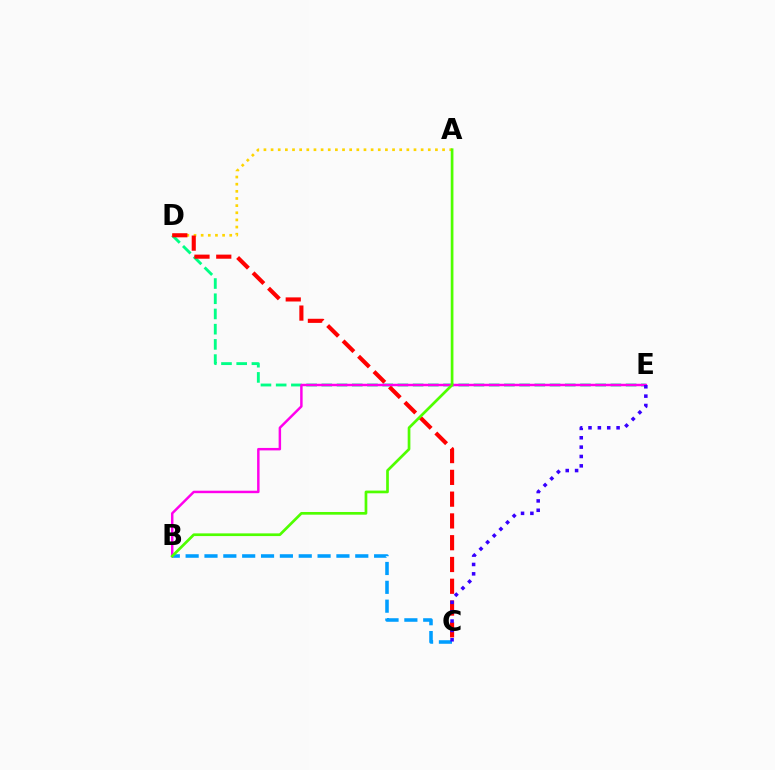{('D', 'E'): [{'color': '#00ff86', 'line_style': 'dashed', 'thickness': 2.07}], ('B', 'C'): [{'color': '#009eff', 'line_style': 'dashed', 'thickness': 2.56}], ('A', 'D'): [{'color': '#ffd500', 'line_style': 'dotted', 'thickness': 1.94}], ('C', 'D'): [{'color': '#ff0000', 'line_style': 'dashed', 'thickness': 2.96}], ('B', 'E'): [{'color': '#ff00ed', 'line_style': 'solid', 'thickness': 1.77}], ('A', 'B'): [{'color': '#4fff00', 'line_style': 'solid', 'thickness': 1.94}], ('C', 'E'): [{'color': '#3700ff', 'line_style': 'dotted', 'thickness': 2.54}]}